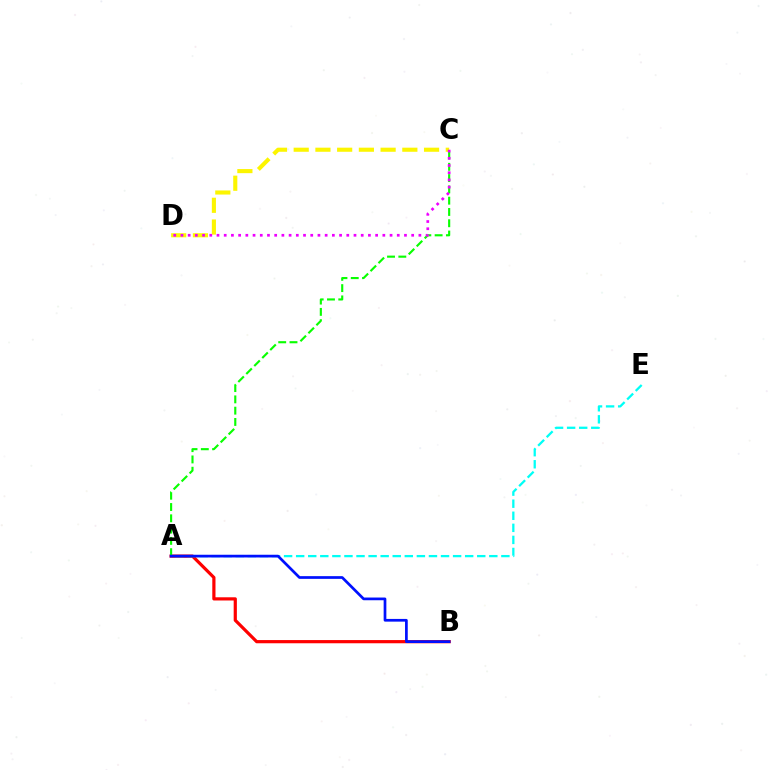{('A', 'B'): [{'color': '#ff0000', 'line_style': 'solid', 'thickness': 2.3}, {'color': '#0010ff', 'line_style': 'solid', 'thickness': 1.95}], ('A', 'C'): [{'color': '#08ff00', 'line_style': 'dashed', 'thickness': 1.53}], ('C', 'D'): [{'color': '#fcf500', 'line_style': 'dashed', 'thickness': 2.95}, {'color': '#ee00ff', 'line_style': 'dotted', 'thickness': 1.96}], ('A', 'E'): [{'color': '#00fff6', 'line_style': 'dashed', 'thickness': 1.64}]}